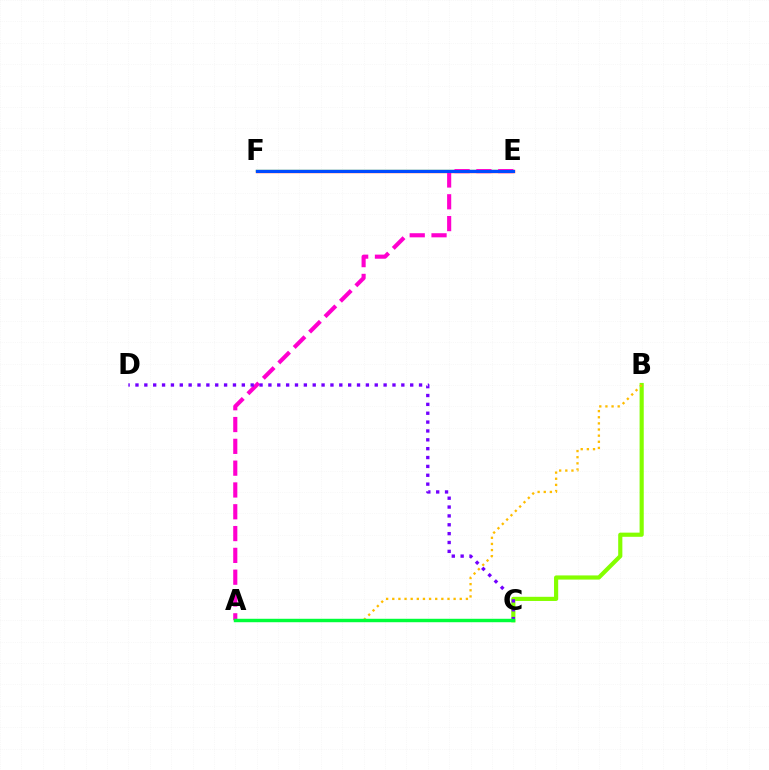{('B', 'C'): [{'color': '#84ff00', 'line_style': 'solid', 'thickness': 3.0}], ('E', 'F'): [{'color': '#ff0000', 'line_style': 'solid', 'thickness': 2.42}, {'color': '#00fff6', 'line_style': 'solid', 'thickness': 1.78}, {'color': '#004bff', 'line_style': 'solid', 'thickness': 2.17}], ('A', 'E'): [{'color': '#ff00cf', 'line_style': 'dashed', 'thickness': 2.96}], ('C', 'D'): [{'color': '#7200ff', 'line_style': 'dotted', 'thickness': 2.41}], ('A', 'B'): [{'color': '#ffbd00', 'line_style': 'dotted', 'thickness': 1.67}], ('A', 'C'): [{'color': '#00ff39', 'line_style': 'solid', 'thickness': 2.47}]}